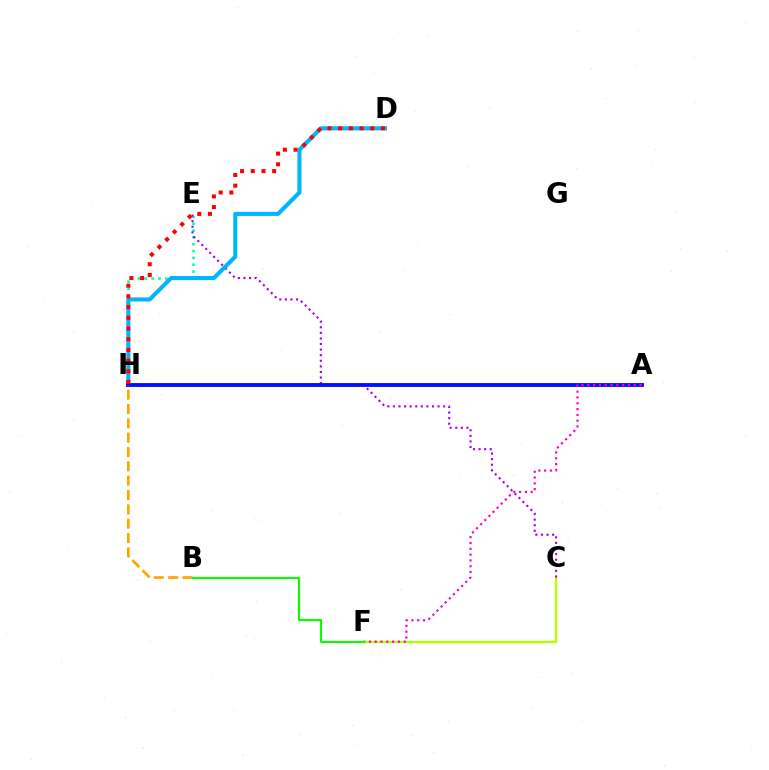{('E', 'H'): [{'color': '#00ff9d', 'line_style': 'dotted', 'thickness': 1.86}], ('C', 'F'): [{'color': '#b3ff00', 'line_style': 'solid', 'thickness': 1.72}], ('C', 'E'): [{'color': '#9b00ff', 'line_style': 'dotted', 'thickness': 1.52}], ('D', 'H'): [{'color': '#00b5ff', 'line_style': 'solid', 'thickness': 2.93}, {'color': '#ff0000', 'line_style': 'dotted', 'thickness': 2.91}], ('A', 'H'): [{'color': '#0010ff', 'line_style': 'solid', 'thickness': 2.78}], ('B', 'H'): [{'color': '#ffa500', 'line_style': 'dashed', 'thickness': 1.95}], ('A', 'F'): [{'color': '#ff00bd', 'line_style': 'dotted', 'thickness': 1.58}], ('B', 'F'): [{'color': '#08ff00', 'line_style': 'solid', 'thickness': 1.55}]}